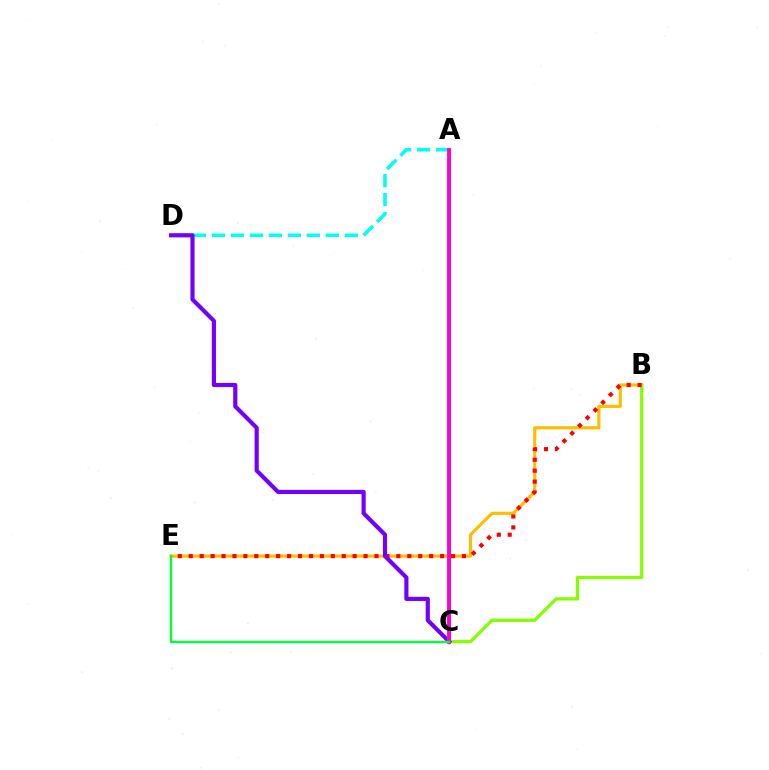{('B', 'E'): [{'color': '#ffbd00', 'line_style': 'solid', 'thickness': 2.29}, {'color': '#ff0000', 'line_style': 'dotted', 'thickness': 2.97}], ('A', 'C'): [{'color': '#004bff', 'line_style': 'solid', 'thickness': 2.07}, {'color': '#ff00cf', 'line_style': 'solid', 'thickness': 2.78}], ('B', 'C'): [{'color': '#84ff00', 'line_style': 'solid', 'thickness': 2.34}], ('A', 'D'): [{'color': '#00fff6', 'line_style': 'dashed', 'thickness': 2.58}], ('C', 'D'): [{'color': '#7200ff', 'line_style': 'solid', 'thickness': 2.99}], ('C', 'E'): [{'color': '#00ff39', 'line_style': 'solid', 'thickness': 1.73}]}